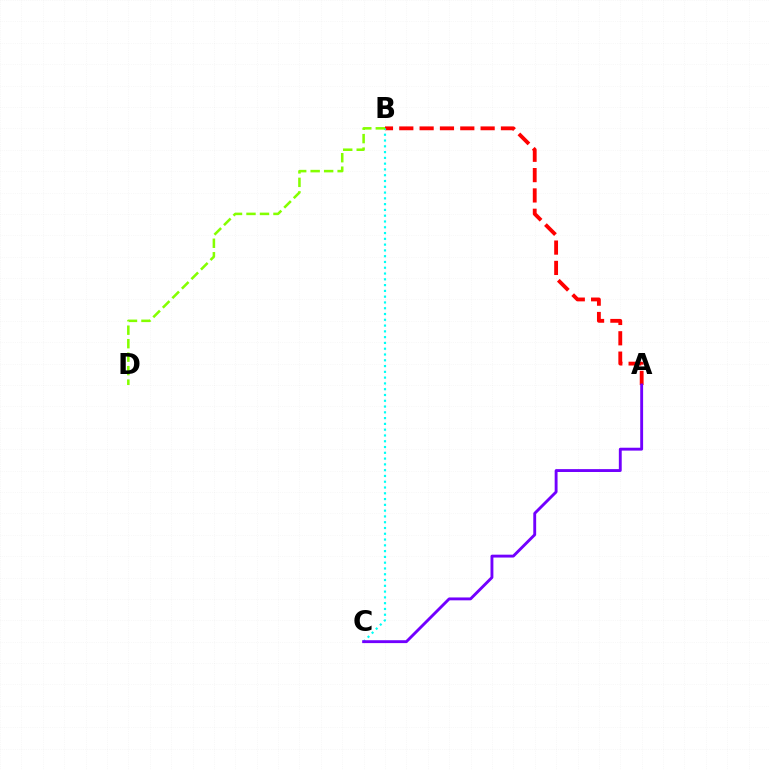{('A', 'B'): [{'color': '#ff0000', 'line_style': 'dashed', 'thickness': 2.76}], ('B', 'C'): [{'color': '#00fff6', 'line_style': 'dotted', 'thickness': 1.57}], ('A', 'C'): [{'color': '#7200ff', 'line_style': 'solid', 'thickness': 2.07}], ('B', 'D'): [{'color': '#84ff00', 'line_style': 'dashed', 'thickness': 1.83}]}